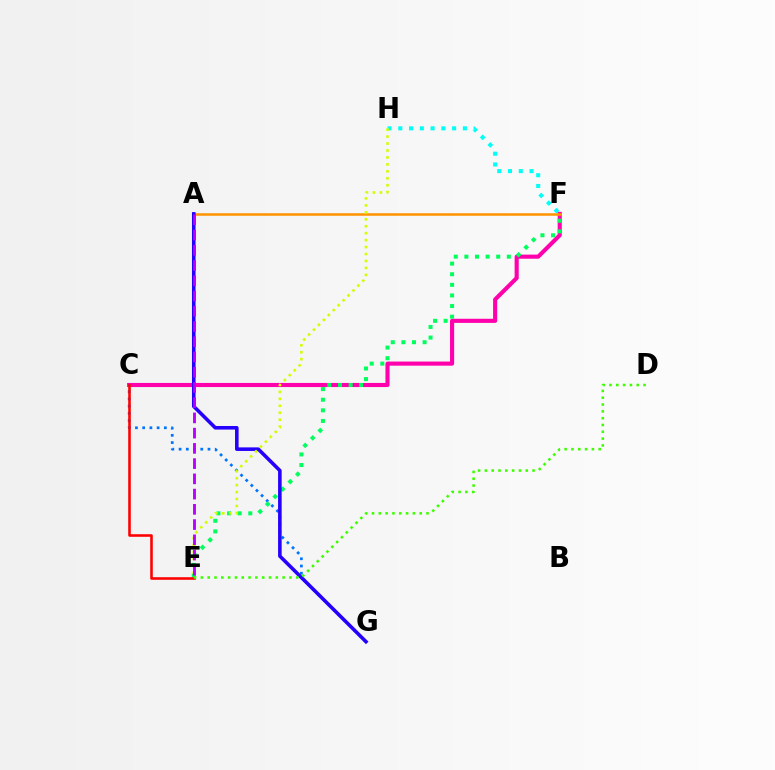{('F', 'H'): [{'color': '#00fff6', 'line_style': 'dotted', 'thickness': 2.92}], ('C', 'F'): [{'color': '#ff00ac', 'line_style': 'solid', 'thickness': 2.96}], ('C', 'G'): [{'color': '#0074ff', 'line_style': 'dotted', 'thickness': 1.96}], ('E', 'F'): [{'color': '#00ff5c', 'line_style': 'dotted', 'thickness': 2.88}], ('A', 'F'): [{'color': '#ff9400', 'line_style': 'solid', 'thickness': 1.81}], ('A', 'G'): [{'color': '#2500ff', 'line_style': 'solid', 'thickness': 2.57}], ('E', 'H'): [{'color': '#d1ff00', 'line_style': 'dotted', 'thickness': 1.89}], ('A', 'E'): [{'color': '#b900ff', 'line_style': 'dashed', 'thickness': 2.07}], ('C', 'E'): [{'color': '#ff0000', 'line_style': 'solid', 'thickness': 1.86}], ('D', 'E'): [{'color': '#3dff00', 'line_style': 'dotted', 'thickness': 1.85}]}